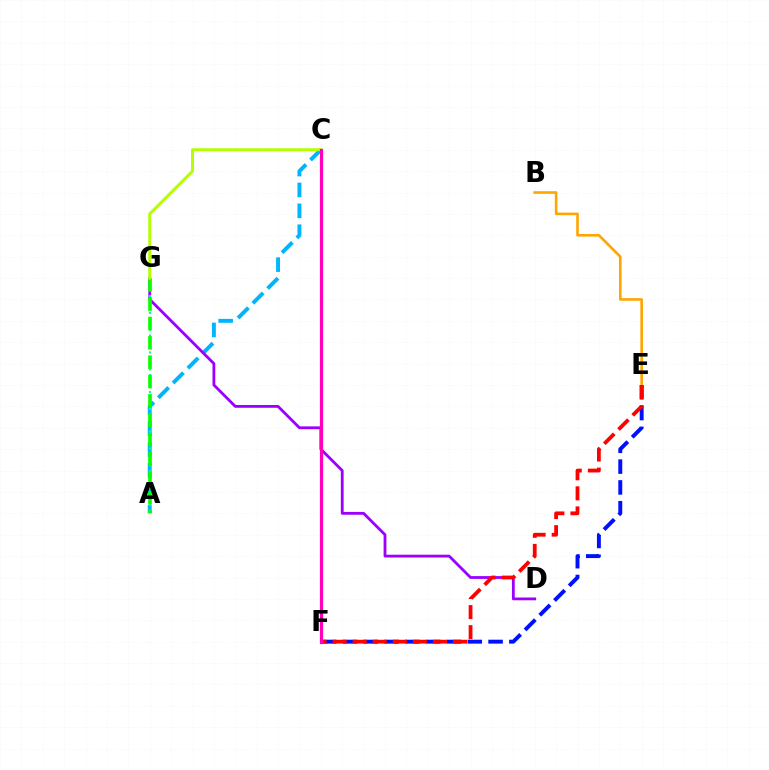{('A', 'C'): [{'color': '#00b5ff', 'line_style': 'dashed', 'thickness': 2.84}], ('E', 'F'): [{'color': '#0010ff', 'line_style': 'dashed', 'thickness': 2.83}, {'color': '#ff0000', 'line_style': 'dashed', 'thickness': 2.73}], ('D', 'G'): [{'color': '#9b00ff', 'line_style': 'solid', 'thickness': 2.02}], ('B', 'E'): [{'color': '#ffa500', 'line_style': 'solid', 'thickness': 1.87}], ('A', 'G'): [{'color': '#00ff9d', 'line_style': 'dotted', 'thickness': 1.53}, {'color': '#08ff00', 'line_style': 'dashed', 'thickness': 2.63}], ('C', 'G'): [{'color': '#b3ff00', 'line_style': 'solid', 'thickness': 2.12}], ('C', 'F'): [{'color': '#ff00bd', 'line_style': 'solid', 'thickness': 2.31}]}